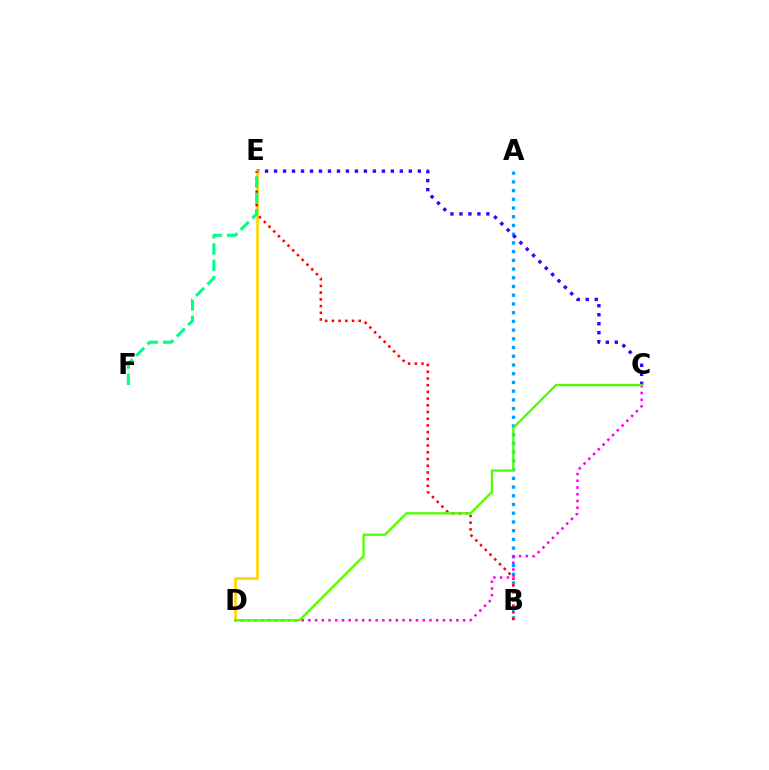{('A', 'B'): [{'color': '#009eff', 'line_style': 'dotted', 'thickness': 2.37}], ('C', 'E'): [{'color': '#3700ff', 'line_style': 'dotted', 'thickness': 2.44}], ('D', 'E'): [{'color': '#ffd500', 'line_style': 'solid', 'thickness': 1.92}], ('B', 'E'): [{'color': '#ff0000', 'line_style': 'dotted', 'thickness': 1.82}], ('C', 'D'): [{'color': '#ff00ed', 'line_style': 'dotted', 'thickness': 1.83}, {'color': '#4fff00', 'line_style': 'solid', 'thickness': 1.67}], ('E', 'F'): [{'color': '#00ff86', 'line_style': 'dashed', 'thickness': 2.2}]}